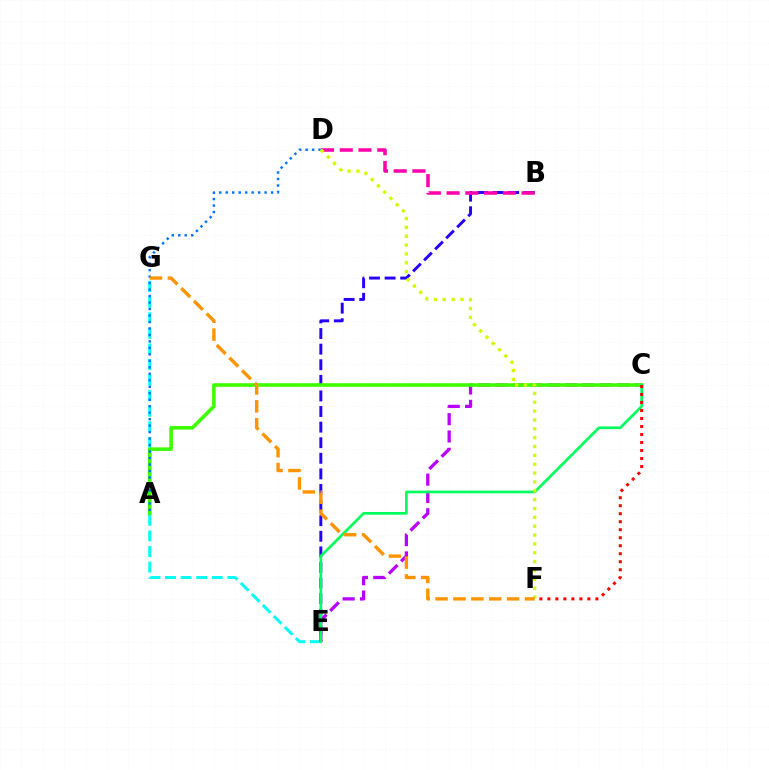{('B', 'E'): [{'color': '#2500ff', 'line_style': 'dashed', 'thickness': 2.12}], ('E', 'G'): [{'color': '#00fff6', 'line_style': 'dashed', 'thickness': 2.12}], ('C', 'E'): [{'color': '#b900ff', 'line_style': 'dashed', 'thickness': 2.35}, {'color': '#00ff5c', 'line_style': 'solid', 'thickness': 1.94}], ('A', 'C'): [{'color': '#3dff00', 'line_style': 'solid', 'thickness': 2.59}], ('B', 'D'): [{'color': '#ff00ac', 'line_style': 'dashed', 'thickness': 2.54}], ('A', 'D'): [{'color': '#0074ff', 'line_style': 'dotted', 'thickness': 1.76}], ('D', 'F'): [{'color': '#d1ff00', 'line_style': 'dotted', 'thickness': 2.41}], ('F', 'G'): [{'color': '#ff9400', 'line_style': 'dashed', 'thickness': 2.43}], ('C', 'F'): [{'color': '#ff0000', 'line_style': 'dotted', 'thickness': 2.17}]}